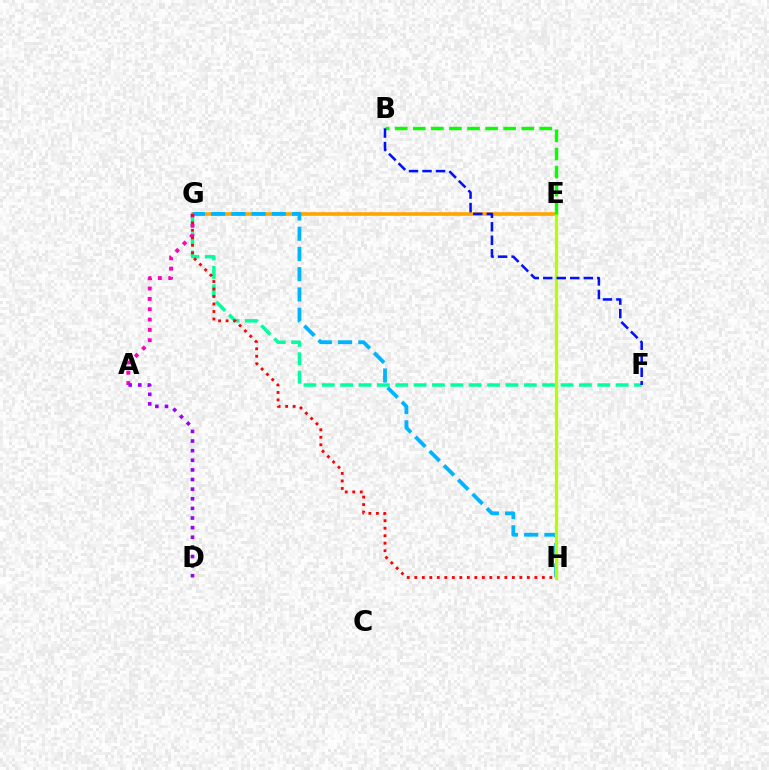{('F', 'G'): [{'color': '#00ff9d', 'line_style': 'dashed', 'thickness': 2.49}], ('E', 'G'): [{'color': '#ffa500', 'line_style': 'solid', 'thickness': 2.59}], ('G', 'H'): [{'color': '#00b5ff', 'line_style': 'dashed', 'thickness': 2.75}, {'color': '#ff0000', 'line_style': 'dotted', 'thickness': 2.04}], ('A', 'G'): [{'color': '#ff00bd', 'line_style': 'dotted', 'thickness': 2.81}], ('E', 'H'): [{'color': '#b3ff00', 'line_style': 'solid', 'thickness': 2.33}], ('A', 'D'): [{'color': '#9b00ff', 'line_style': 'dotted', 'thickness': 2.61}], ('B', 'E'): [{'color': '#08ff00', 'line_style': 'dashed', 'thickness': 2.46}], ('B', 'F'): [{'color': '#0010ff', 'line_style': 'dashed', 'thickness': 1.84}]}